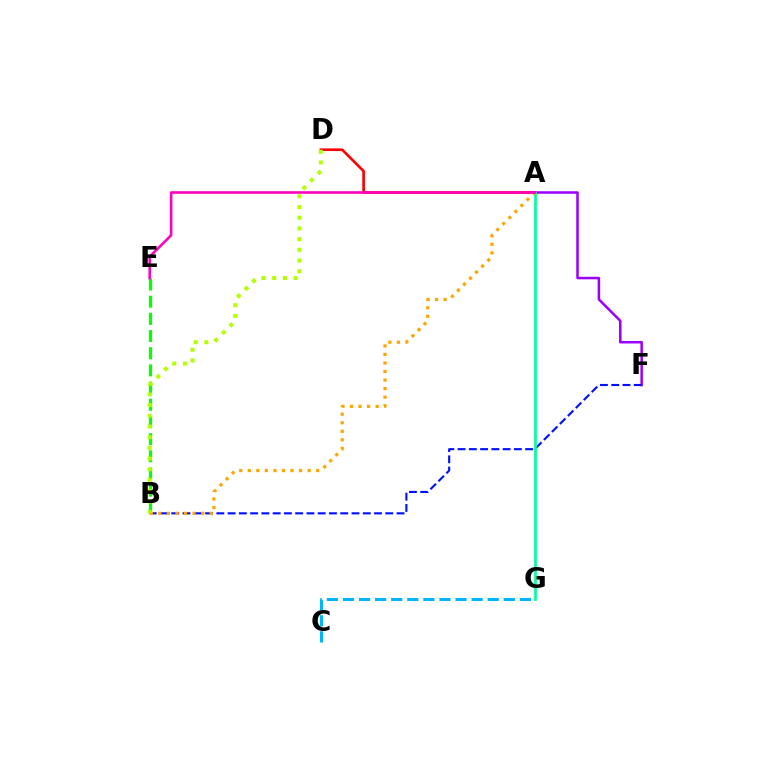{('A', 'F'): [{'color': '#9b00ff', 'line_style': 'solid', 'thickness': 1.81}], ('B', 'F'): [{'color': '#0010ff', 'line_style': 'dashed', 'thickness': 1.53}], ('B', 'E'): [{'color': '#08ff00', 'line_style': 'dashed', 'thickness': 2.33}], ('A', 'D'): [{'color': '#ff0000', 'line_style': 'solid', 'thickness': 1.9}], ('A', 'G'): [{'color': '#00ff9d', 'line_style': 'solid', 'thickness': 1.95}], ('C', 'G'): [{'color': '#00b5ff', 'line_style': 'dashed', 'thickness': 2.19}], ('A', 'B'): [{'color': '#ffa500', 'line_style': 'dotted', 'thickness': 2.32}], ('A', 'E'): [{'color': '#ff00bd', 'line_style': 'solid', 'thickness': 1.87}], ('B', 'D'): [{'color': '#b3ff00', 'line_style': 'dotted', 'thickness': 2.91}]}